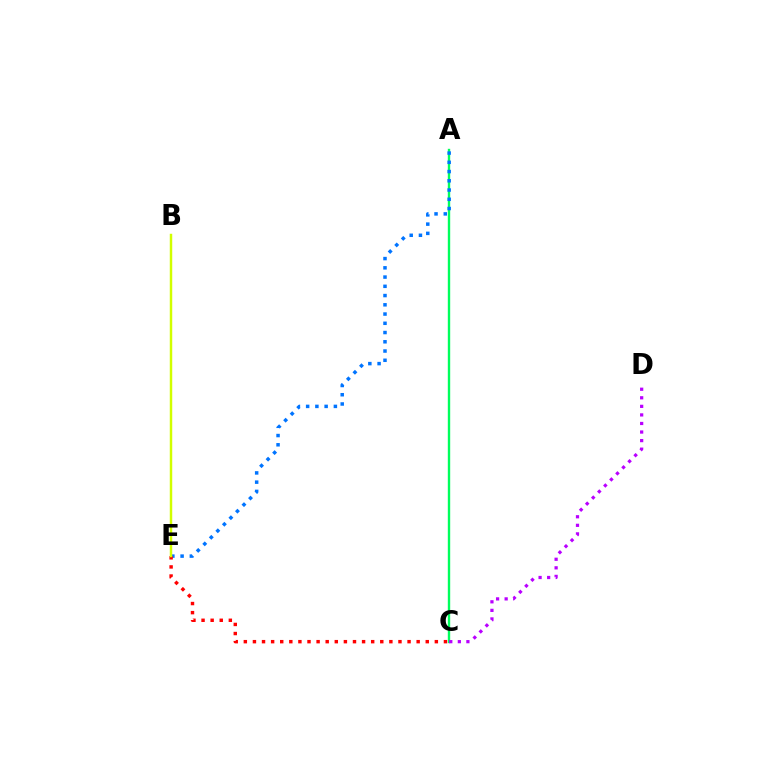{('A', 'C'): [{'color': '#00ff5c', 'line_style': 'solid', 'thickness': 1.72}], ('A', 'E'): [{'color': '#0074ff', 'line_style': 'dotted', 'thickness': 2.51}], ('C', 'E'): [{'color': '#ff0000', 'line_style': 'dotted', 'thickness': 2.47}], ('C', 'D'): [{'color': '#b900ff', 'line_style': 'dotted', 'thickness': 2.33}], ('B', 'E'): [{'color': '#d1ff00', 'line_style': 'solid', 'thickness': 1.77}]}